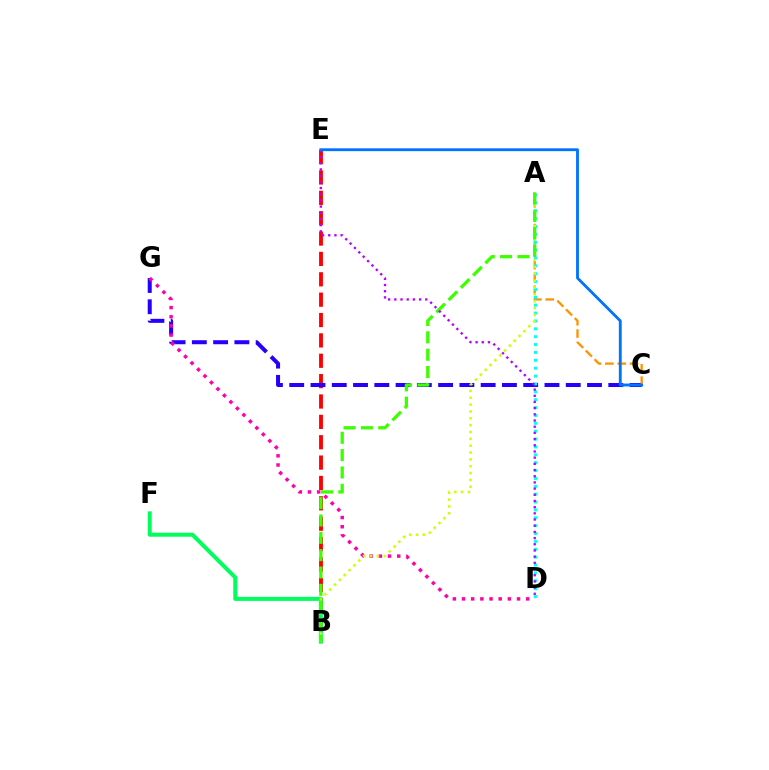{('B', 'E'): [{'color': '#ff0000', 'line_style': 'dashed', 'thickness': 2.77}], ('C', 'G'): [{'color': '#2500ff', 'line_style': 'dashed', 'thickness': 2.89}], ('A', 'C'): [{'color': '#ff9400', 'line_style': 'dashed', 'thickness': 1.68}], ('B', 'F'): [{'color': '#00ff5c', 'line_style': 'solid', 'thickness': 2.89}], ('A', 'D'): [{'color': '#00fff6', 'line_style': 'dotted', 'thickness': 2.14}], ('D', 'G'): [{'color': '#ff00ac', 'line_style': 'dotted', 'thickness': 2.49}], ('A', 'B'): [{'color': '#d1ff00', 'line_style': 'dotted', 'thickness': 1.86}, {'color': '#3dff00', 'line_style': 'dashed', 'thickness': 2.36}], ('D', 'E'): [{'color': '#b900ff', 'line_style': 'dotted', 'thickness': 1.68}], ('C', 'E'): [{'color': '#0074ff', 'line_style': 'solid', 'thickness': 2.05}]}